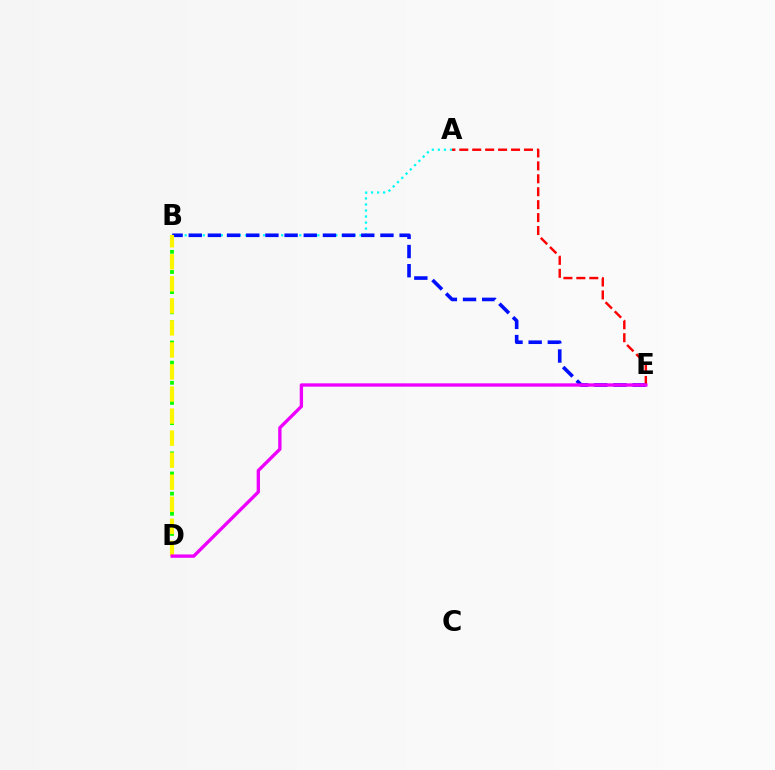{('A', 'B'): [{'color': '#00fff6', 'line_style': 'dotted', 'thickness': 1.64}], ('B', 'E'): [{'color': '#0010ff', 'line_style': 'dashed', 'thickness': 2.6}], ('B', 'D'): [{'color': '#08ff00', 'line_style': 'dotted', 'thickness': 2.74}, {'color': '#fcf500', 'line_style': 'dashed', 'thickness': 2.99}], ('A', 'E'): [{'color': '#ff0000', 'line_style': 'dashed', 'thickness': 1.76}], ('D', 'E'): [{'color': '#ee00ff', 'line_style': 'solid', 'thickness': 2.41}]}